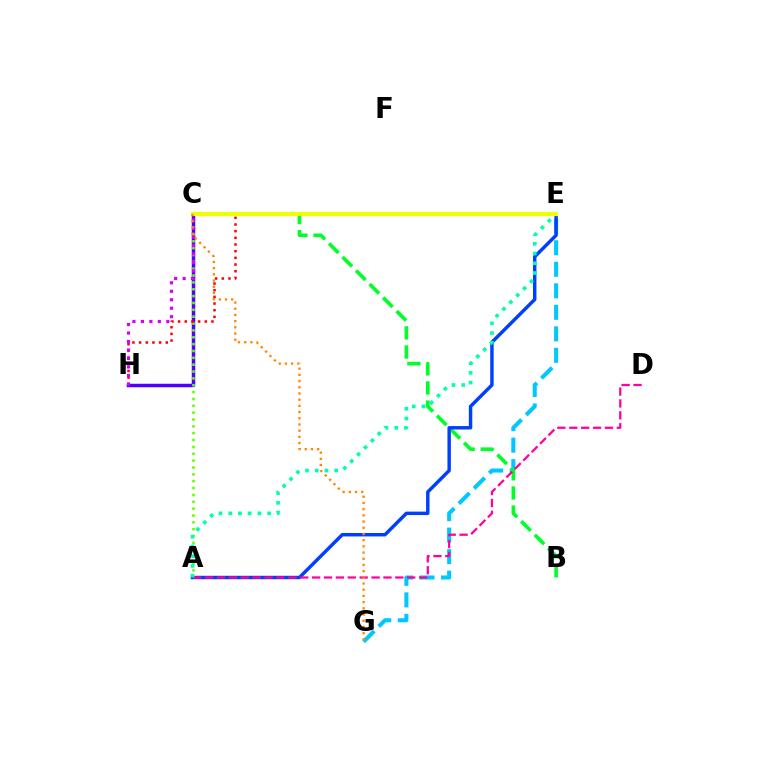{('E', 'G'): [{'color': '#00c7ff', 'line_style': 'dashed', 'thickness': 2.92}], ('B', 'C'): [{'color': '#00ff27', 'line_style': 'dashed', 'thickness': 2.6}], ('C', 'H'): [{'color': '#4f00ff', 'line_style': 'solid', 'thickness': 2.5}, {'color': '#d600ff', 'line_style': 'dotted', 'thickness': 2.3}], ('A', 'C'): [{'color': '#66ff00', 'line_style': 'dotted', 'thickness': 1.86}], ('A', 'E'): [{'color': '#003fff', 'line_style': 'solid', 'thickness': 2.48}, {'color': '#00ffaf', 'line_style': 'dotted', 'thickness': 2.64}], ('A', 'D'): [{'color': '#ff00a0', 'line_style': 'dashed', 'thickness': 1.62}], ('E', 'H'): [{'color': '#ff0000', 'line_style': 'dotted', 'thickness': 1.81}], ('C', 'E'): [{'color': '#eeff00', 'line_style': 'solid', 'thickness': 2.96}], ('C', 'G'): [{'color': '#ff8800', 'line_style': 'dotted', 'thickness': 1.68}]}